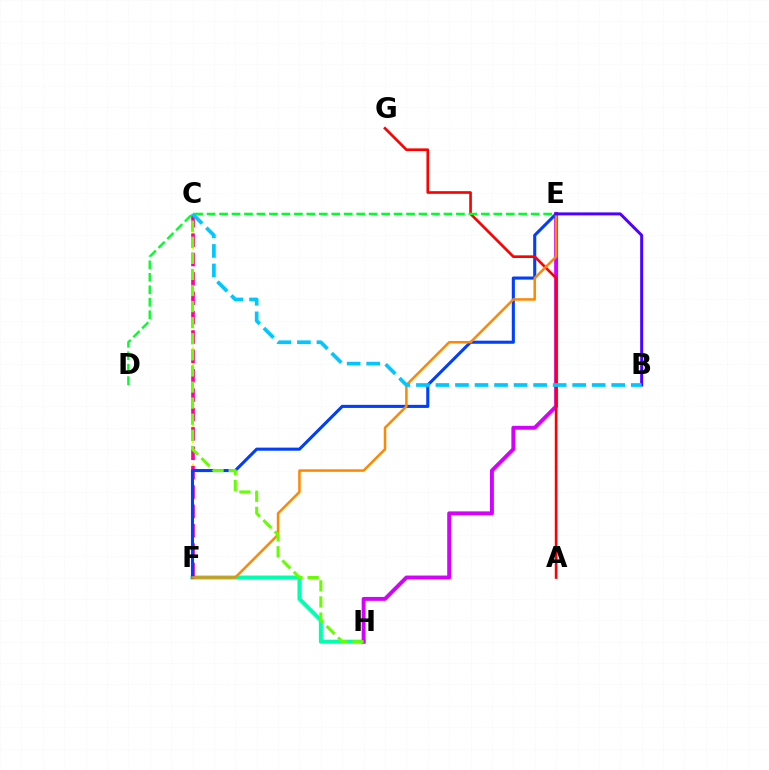{('F', 'H'): [{'color': '#00ffaf', 'line_style': 'solid', 'thickness': 2.85}], ('C', 'F'): [{'color': '#eeff00', 'line_style': 'dotted', 'thickness': 1.51}, {'color': '#ff00a0', 'line_style': 'dashed', 'thickness': 2.63}], ('E', 'H'): [{'color': '#d600ff', 'line_style': 'solid', 'thickness': 2.81}], ('E', 'F'): [{'color': '#003fff', 'line_style': 'solid', 'thickness': 2.22}, {'color': '#ff8800', 'line_style': 'solid', 'thickness': 1.81}], ('A', 'G'): [{'color': '#ff0000', 'line_style': 'solid', 'thickness': 1.91}], ('D', 'E'): [{'color': '#00ff27', 'line_style': 'dashed', 'thickness': 1.69}], ('B', 'E'): [{'color': '#4f00ff', 'line_style': 'solid', 'thickness': 2.14}], ('C', 'H'): [{'color': '#66ff00', 'line_style': 'dashed', 'thickness': 2.19}], ('B', 'C'): [{'color': '#00c7ff', 'line_style': 'dashed', 'thickness': 2.65}]}